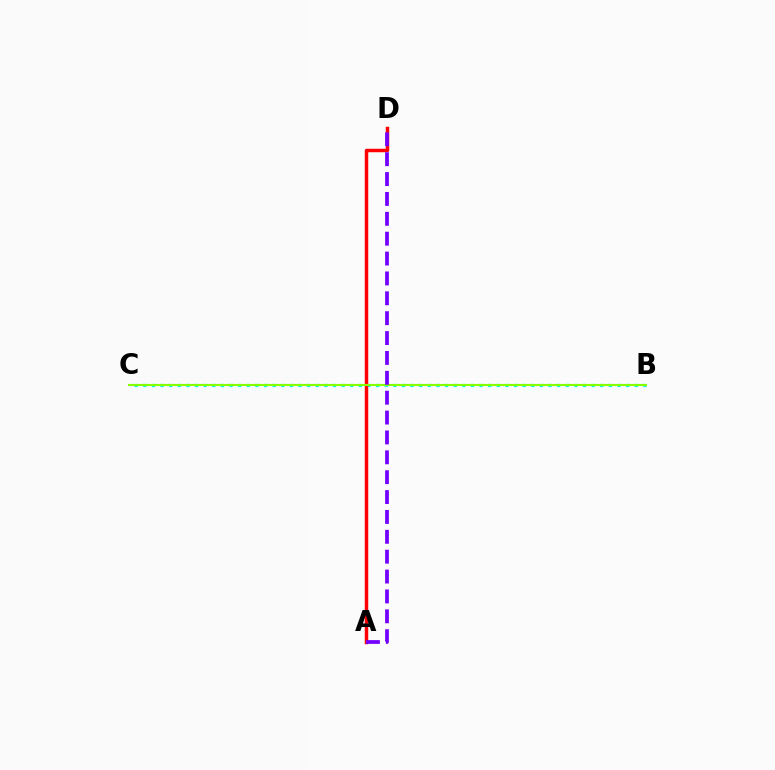{('B', 'C'): [{'color': '#00fff6', 'line_style': 'dotted', 'thickness': 2.34}, {'color': '#84ff00', 'line_style': 'solid', 'thickness': 1.52}], ('A', 'D'): [{'color': '#ff0000', 'line_style': 'solid', 'thickness': 2.48}, {'color': '#7200ff', 'line_style': 'dashed', 'thickness': 2.7}]}